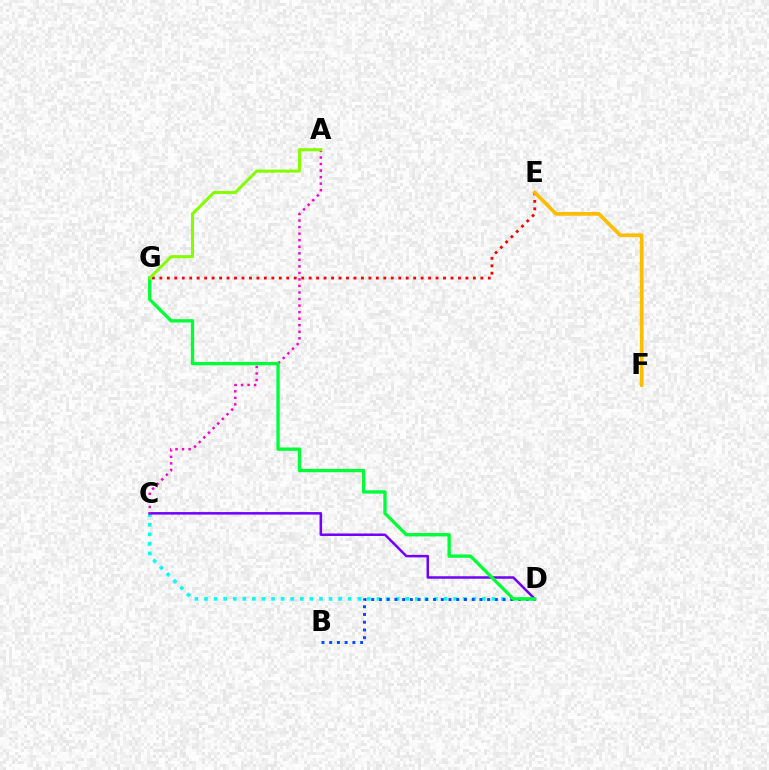{('E', 'G'): [{'color': '#ff0000', 'line_style': 'dotted', 'thickness': 2.03}], ('C', 'D'): [{'color': '#00fff6', 'line_style': 'dotted', 'thickness': 2.6}, {'color': '#7200ff', 'line_style': 'solid', 'thickness': 1.81}], ('A', 'C'): [{'color': '#ff00cf', 'line_style': 'dotted', 'thickness': 1.78}], ('E', 'F'): [{'color': '#ffbd00', 'line_style': 'solid', 'thickness': 2.67}], ('B', 'D'): [{'color': '#004bff', 'line_style': 'dotted', 'thickness': 2.1}], ('D', 'G'): [{'color': '#00ff39', 'line_style': 'solid', 'thickness': 2.4}], ('A', 'G'): [{'color': '#84ff00', 'line_style': 'solid', 'thickness': 2.21}]}